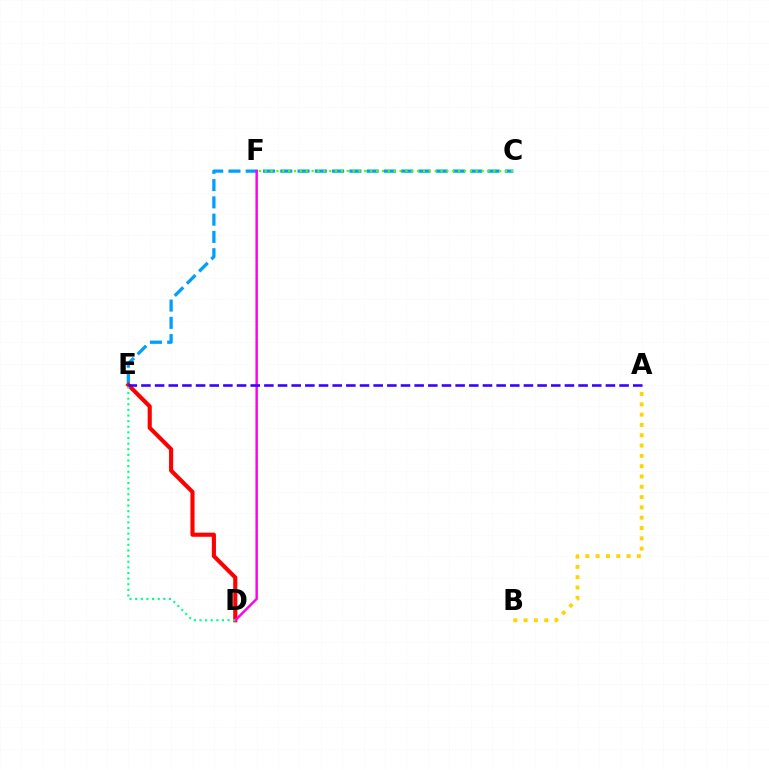{('C', 'E'): [{'color': '#009eff', 'line_style': 'dashed', 'thickness': 2.35}], ('A', 'B'): [{'color': '#ffd500', 'line_style': 'dotted', 'thickness': 2.8}], ('D', 'E'): [{'color': '#ff0000', 'line_style': 'solid', 'thickness': 2.96}, {'color': '#00ff86', 'line_style': 'dotted', 'thickness': 1.53}], ('D', 'F'): [{'color': '#ff00ed', 'line_style': 'solid', 'thickness': 1.76}], ('C', 'F'): [{'color': '#4fff00', 'line_style': 'dotted', 'thickness': 1.59}], ('A', 'E'): [{'color': '#3700ff', 'line_style': 'dashed', 'thickness': 1.86}]}